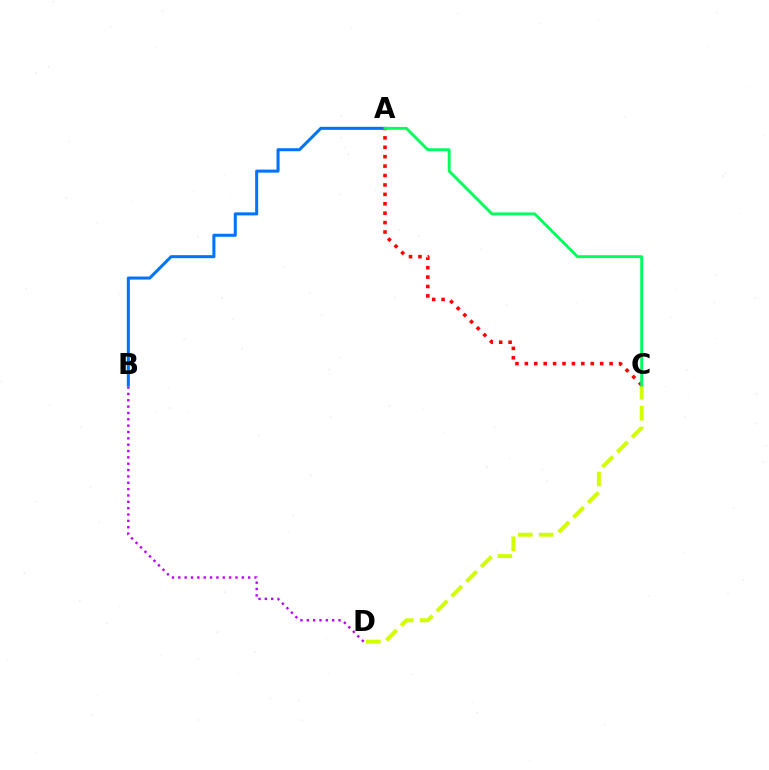{('B', 'D'): [{'color': '#b900ff', 'line_style': 'dotted', 'thickness': 1.73}], ('C', 'D'): [{'color': '#d1ff00', 'line_style': 'dashed', 'thickness': 2.84}], ('A', 'B'): [{'color': '#0074ff', 'line_style': 'solid', 'thickness': 2.19}], ('A', 'C'): [{'color': '#ff0000', 'line_style': 'dotted', 'thickness': 2.56}, {'color': '#00ff5c', 'line_style': 'solid', 'thickness': 2.07}]}